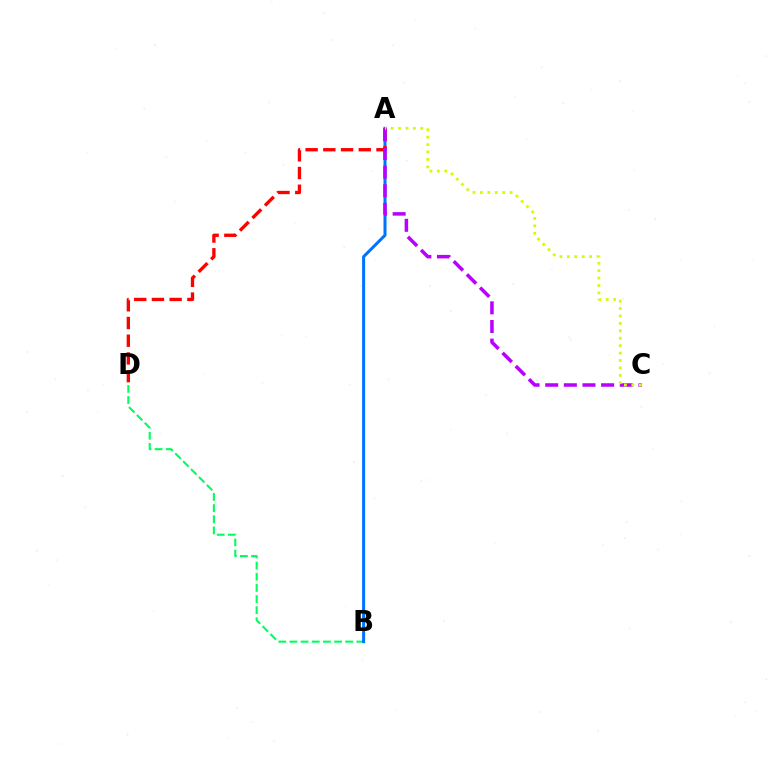{('B', 'D'): [{'color': '#00ff5c', 'line_style': 'dashed', 'thickness': 1.51}], ('A', 'B'): [{'color': '#0074ff', 'line_style': 'solid', 'thickness': 2.18}], ('A', 'D'): [{'color': '#ff0000', 'line_style': 'dashed', 'thickness': 2.41}], ('A', 'C'): [{'color': '#b900ff', 'line_style': 'dashed', 'thickness': 2.53}, {'color': '#d1ff00', 'line_style': 'dotted', 'thickness': 2.01}]}